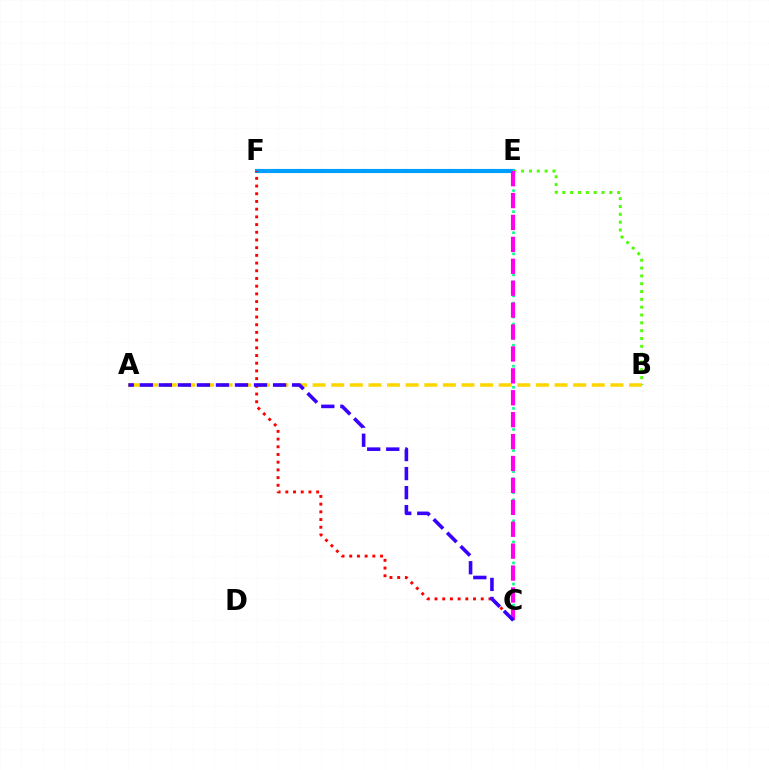{('C', 'E'): [{'color': '#00ff86', 'line_style': 'dotted', 'thickness': 1.91}, {'color': '#ff00ed', 'line_style': 'dashed', 'thickness': 2.98}], ('E', 'F'): [{'color': '#009eff', 'line_style': 'solid', 'thickness': 2.98}], ('B', 'E'): [{'color': '#4fff00', 'line_style': 'dotted', 'thickness': 2.13}], ('A', 'B'): [{'color': '#ffd500', 'line_style': 'dashed', 'thickness': 2.53}], ('C', 'F'): [{'color': '#ff0000', 'line_style': 'dotted', 'thickness': 2.09}], ('A', 'C'): [{'color': '#3700ff', 'line_style': 'dashed', 'thickness': 2.59}]}